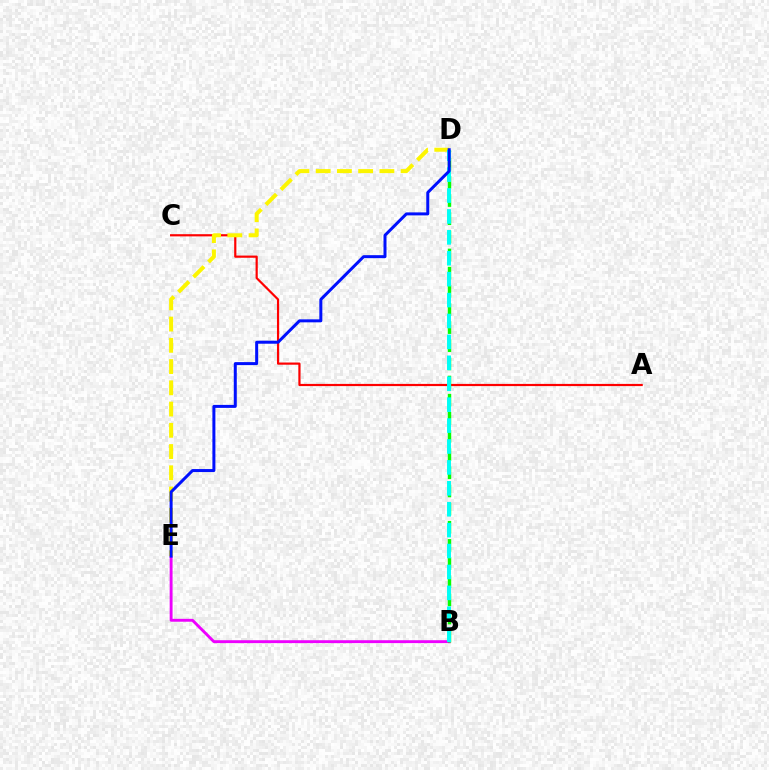{('A', 'C'): [{'color': '#ff0000', 'line_style': 'solid', 'thickness': 1.58}], ('B', 'E'): [{'color': '#ee00ff', 'line_style': 'solid', 'thickness': 2.08}], ('B', 'D'): [{'color': '#08ff00', 'line_style': 'dashed', 'thickness': 2.47}, {'color': '#00fff6', 'line_style': 'dashed', 'thickness': 2.84}], ('D', 'E'): [{'color': '#fcf500', 'line_style': 'dashed', 'thickness': 2.89}, {'color': '#0010ff', 'line_style': 'solid', 'thickness': 2.16}]}